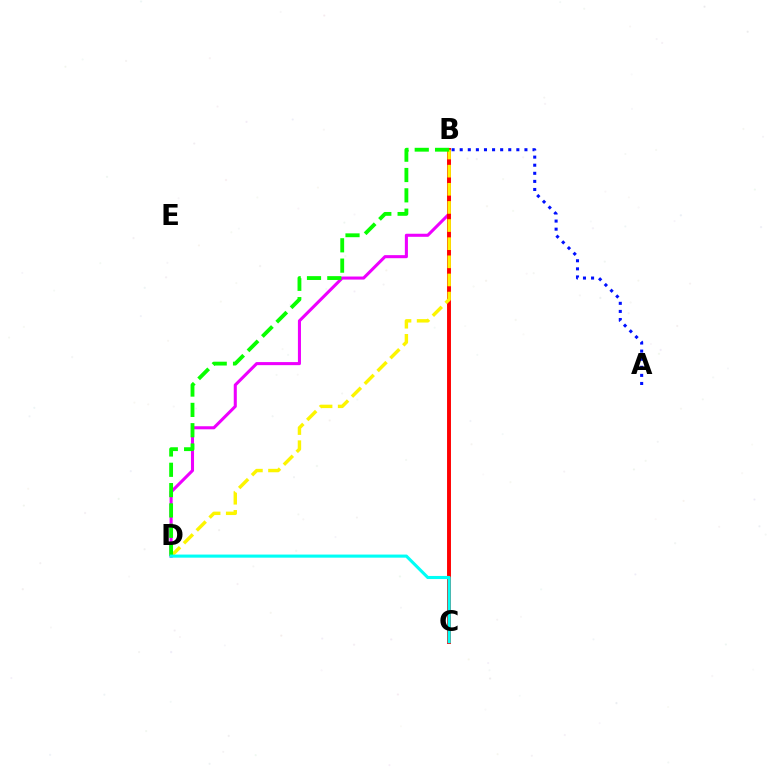{('B', 'D'): [{'color': '#ee00ff', 'line_style': 'solid', 'thickness': 2.21}, {'color': '#fcf500', 'line_style': 'dashed', 'thickness': 2.46}, {'color': '#08ff00', 'line_style': 'dashed', 'thickness': 2.76}], ('B', 'C'): [{'color': '#ff0000', 'line_style': 'solid', 'thickness': 2.82}], ('A', 'B'): [{'color': '#0010ff', 'line_style': 'dotted', 'thickness': 2.2}], ('C', 'D'): [{'color': '#00fff6', 'line_style': 'solid', 'thickness': 2.23}]}